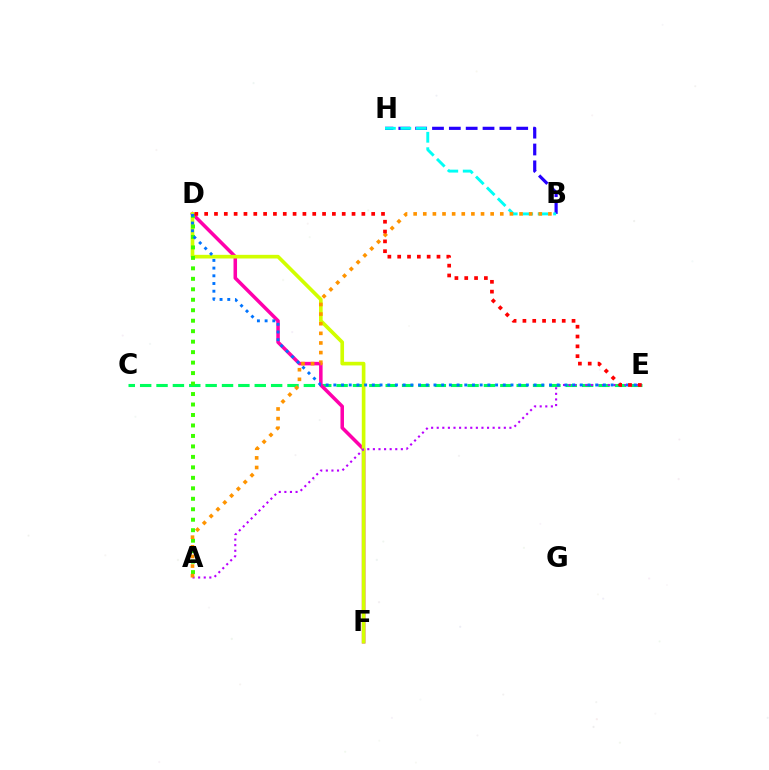{('C', 'E'): [{'color': '#00ff5c', 'line_style': 'dashed', 'thickness': 2.22}], ('D', 'F'): [{'color': '#ff00ac', 'line_style': 'solid', 'thickness': 2.54}, {'color': '#d1ff00', 'line_style': 'solid', 'thickness': 2.63}], ('B', 'H'): [{'color': '#2500ff', 'line_style': 'dashed', 'thickness': 2.29}, {'color': '#00fff6', 'line_style': 'dashed', 'thickness': 2.1}], ('A', 'E'): [{'color': '#b900ff', 'line_style': 'dotted', 'thickness': 1.52}], ('A', 'D'): [{'color': '#3dff00', 'line_style': 'dotted', 'thickness': 2.85}], ('D', 'E'): [{'color': '#0074ff', 'line_style': 'dotted', 'thickness': 2.09}, {'color': '#ff0000', 'line_style': 'dotted', 'thickness': 2.67}], ('A', 'B'): [{'color': '#ff9400', 'line_style': 'dotted', 'thickness': 2.62}]}